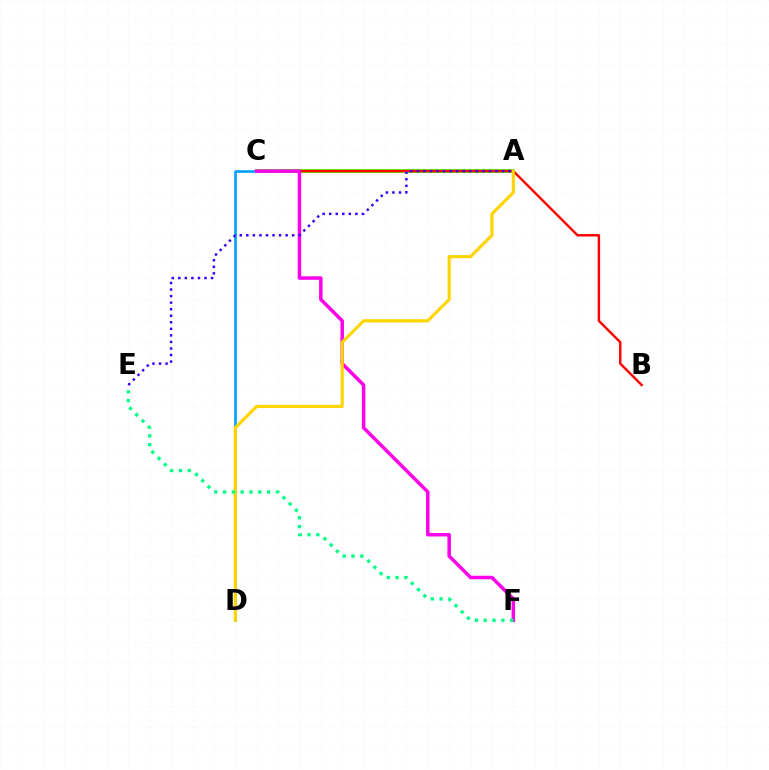{('A', 'C'): [{'color': '#4fff00', 'line_style': 'solid', 'thickness': 2.83}], ('B', 'C'): [{'color': '#ff0000', 'line_style': 'solid', 'thickness': 1.74}], ('C', 'D'): [{'color': '#009eff', 'line_style': 'solid', 'thickness': 1.87}], ('C', 'F'): [{'color': '#ff00ed', 'line_style': 'solid', 'thickness': 2.52}], ('A', 'D'): [{'color': '#ffd500', 'line_style': 'solid', 'thickness': 2.28}], ('A', 'E'): [{'color': '#3700ff', 'line_style': 'dotted', 'thickness': 1.78}], ('E', 'F'): [{'color': '#00ff86', 'line_style': 'dotted', 'thickness': 2.4}]}